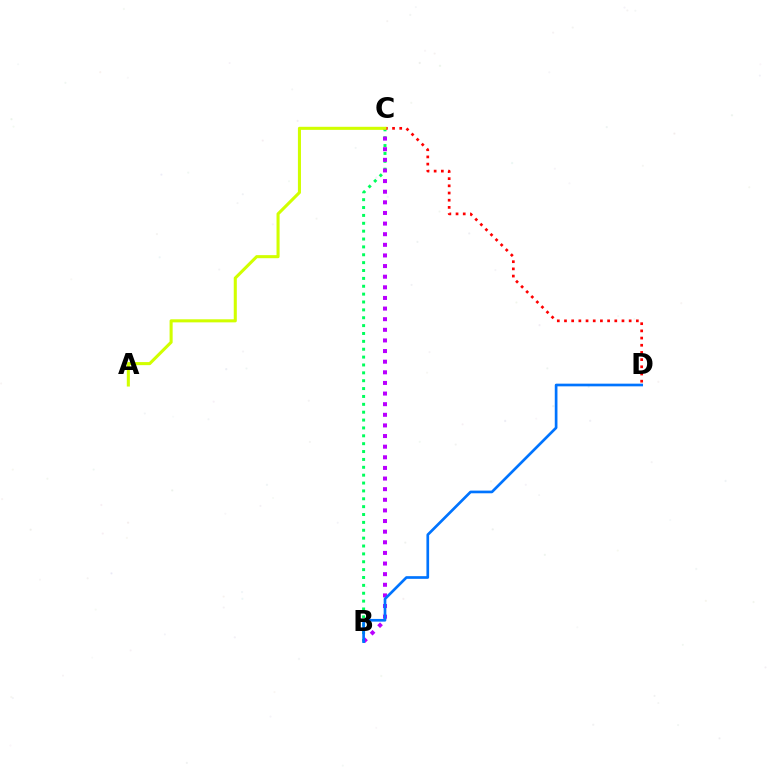{('B', 'C'): [{'color': '#00ff5c', 'line_style': 'dotted', 'thickness': 2.14}, {'color': '#b900ff', 'line_style': 'dotted', 'thickness': 2.89}], ('C', 'D'): [{'color': '#ff0000', 'line_style': 'dotted', 'thickness': 1.95}], ('A', 'C'): [{'color': '#d1ff00', 'line_style': 'solid', 'thickness': 2.21}], ('B', 'D'): [{'color': '#0074ff', 'line_style': 'solid', 'thickness': 1.93}]}